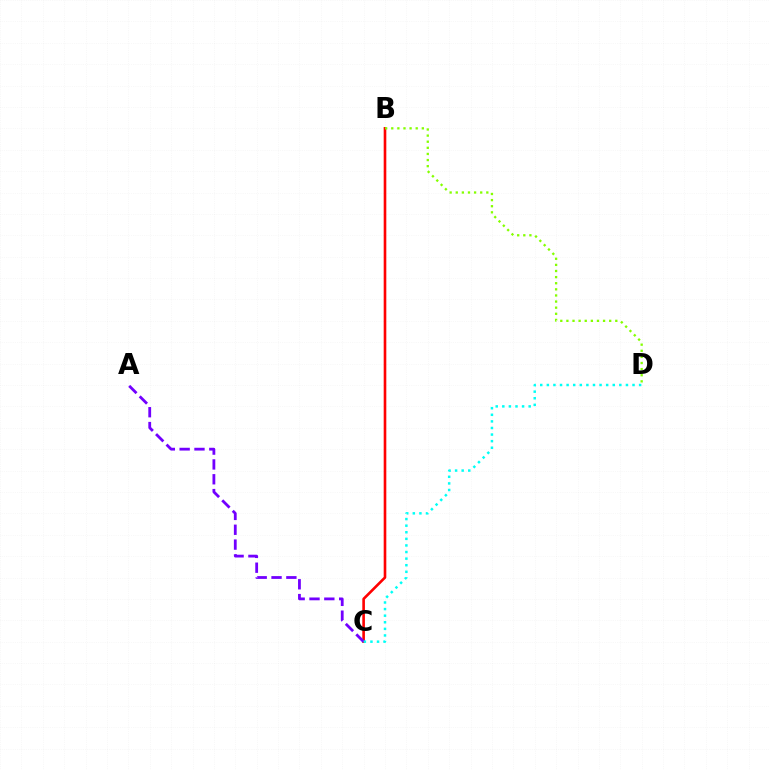{('B', 'C'): [{'color': '#ff0000', 'line_style': 'solid', 'thickness': 1.89}], ('A', 'C'): [{'color': '#7200ff', 'line_style': 'dashed', 'thickness': 2.02}], ('C', 'D'): [{'color': '#00fff6', 'line_style': 'dotted', 'thickness': 1.79}], ('B', 'D'): [{'color': '#84ff00', 'line_style': 'dotted', 'thickness': 1.66}]}